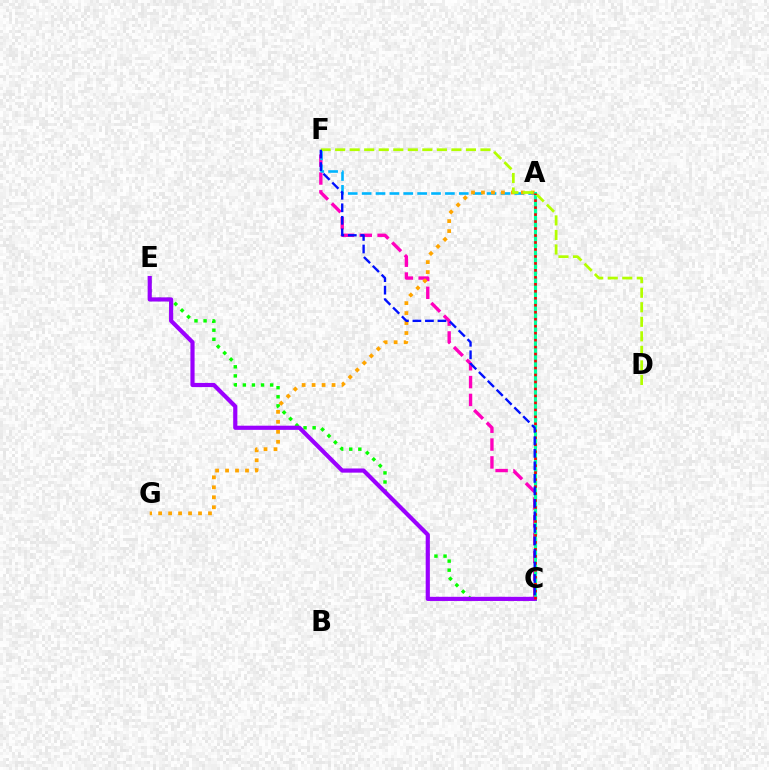{('C', 'F'): [{'color': '#ff00bd', 'line_style': 'dashed', 'thickness': 2.42}, {'color': '#0010ff', 'line_style': 'dashed', 'thickness': 1.7}], ('A', 'F'): [{'color': '#00b5ff', 'line_style': 'dashed', 'thickness': 1.89}], ('A', 'G'): [{'color': '#ffa500', 'line_style': 'dotted', 'thickness': 2.71}], ('A', 'C'): [{'color': '#00ff9d', 'line_style': 'solid', 'thickness': 2.26}, {'color': '#ff0000', 'line_style': 'dotted', 'thickness': 1.89}], ('C', 'E'): [{'color': '#08ff00', 'line_style': 'dotted', 'thickness': 2.47}, {'color': '#9b00ff', 'line_style': 'solid', 'thickness': 3.0}], ('D', 'F'): [{'color': '#b3ff00', 'line_style': 'dashed', 'thickness': 1.97}]}